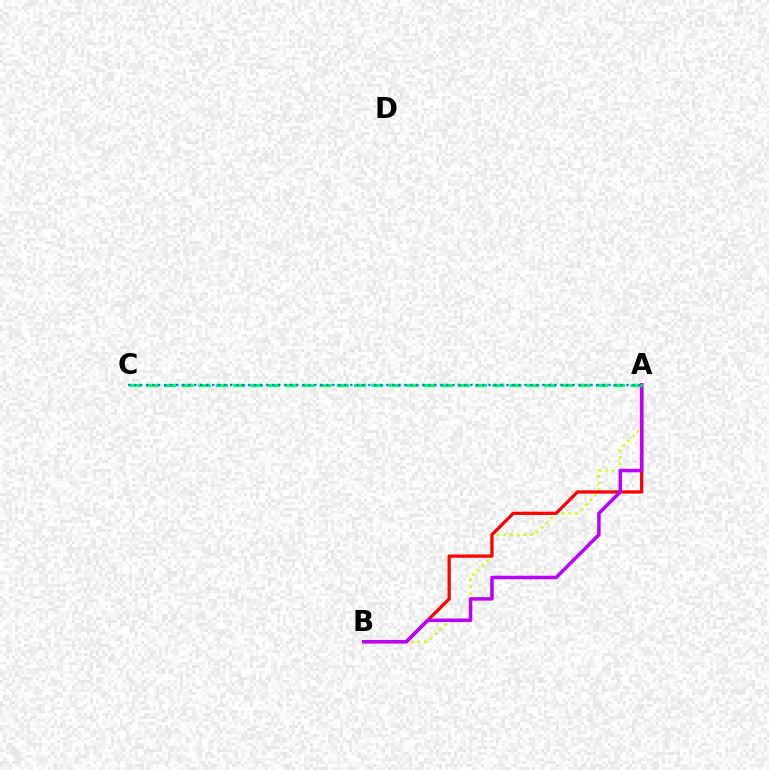{('A', 'B'): [{'color': '#d1ff00', 'line_style': 'dotted', 'thickness': 1.82}, {'color': '#ff0000', 'line_style': 'solid', 'thickness': 2.34}, {'color': '#b900ff', 'line_style': 'solid', 'thickness': 2.52}], ('A', 'C'): [{'color': '#00ff5c', 'line_style': 'dashed', 'thickness': 2.35}, {'color': '#0074ff', 'line_style': 'dotted', 'thickness': 1.63}]}